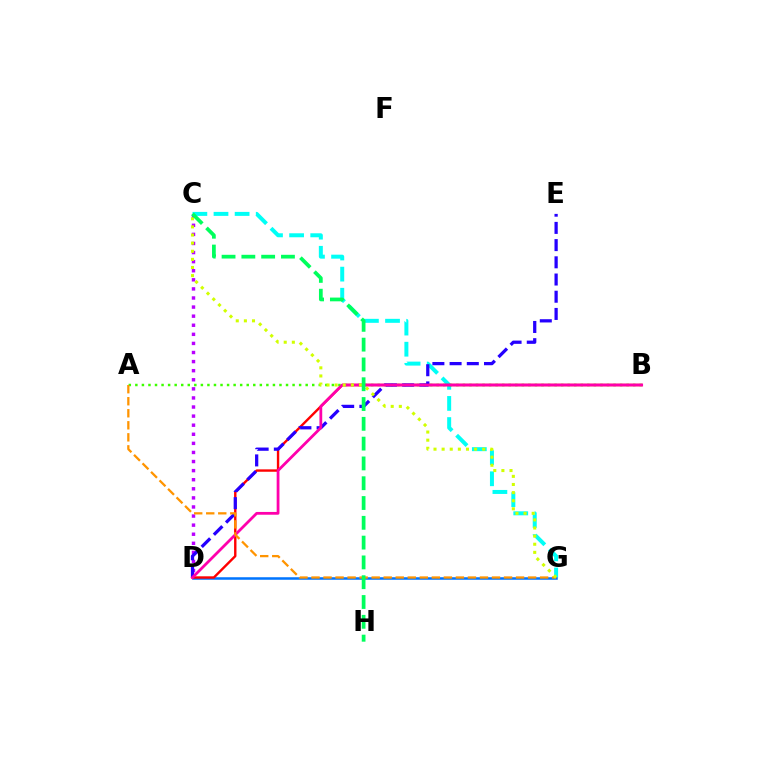{('C', 'G'): [{'color': '#00fff6', 'line_style': 'dashed', 'thickness': 2.87}, {'color': '#d1ff00', 'line_style': 'dotted', 'thickness': 2.21}], ('D', 'G'): [{'color': '#0074ff', 'line_style': 'solid', 'thickness': 1.82}], ('C', 'D'): [{'color': '#b900ff', 'line_style': 'dotted', 'thickness': 2.47}], ('A', 'B'): [{'color': '#3dff00', 'line_style': 'dotted', 'thickness': 1.78}], ('B', 'D'): [{'color': '#ff0000', 'line_style': 'solid', 'thickness': 1.72}, {'color': '#ff00ac', 'line_style': 'solid', 'thickness': 2.0}], ('D', 'E'): [{'color': '#2500ff', 'line_style': 'dashed', 'thickness': 2.34}], ('A', 'G'): [{'color': '#ff9400', 'line_style': 'dashed', 'thickness': 1.63}], ('C', 'H'): [{'color': '#00ff5c', 'line_style': 'dashed', 'thickness': 2.69}]}